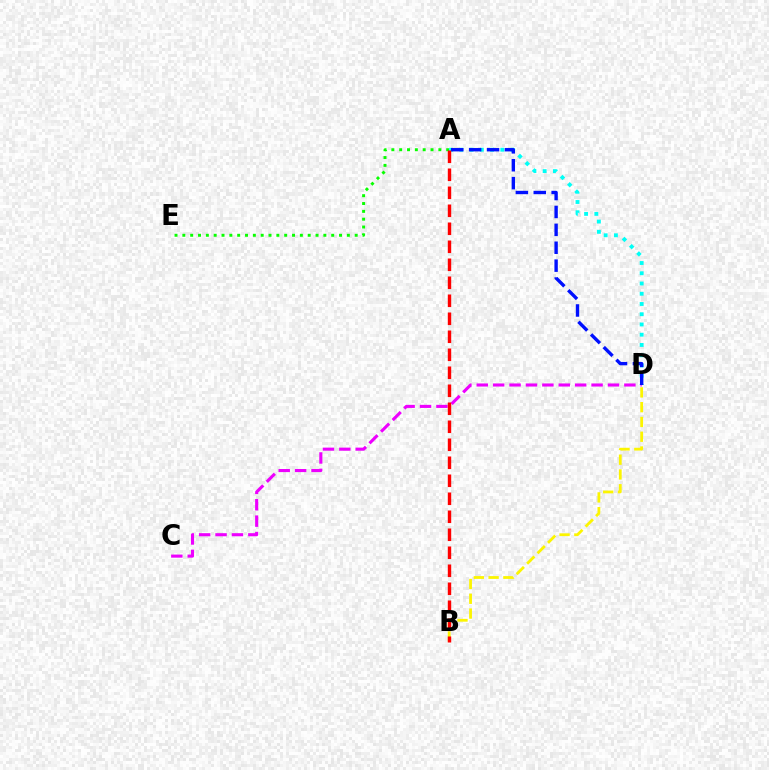{('A', 'E'): [{'color': '#08ff00', 'line_style': 'dotted', 'thickness': 2.13}], ('B', 'D'): [{'color': '#fcf500', 'line_style': 'dashed', 'thickness': 2.01}], ('C', 'D'): [{'color': '#ee00ff', 'line_style': 'dashed', 'thickness': 2.23}], ('A', 'D'): [{'color': '#00fff6', 'line_style': 'dotted', 'thickness': 2.78}, {'color': '#0010ff', 'line_style': 'dashed', 'thickness': 2.43}], ('A', 'B'): [{'color': '#ff0000', 'line_style': 'dashed', 'thickness': 2.45}]}